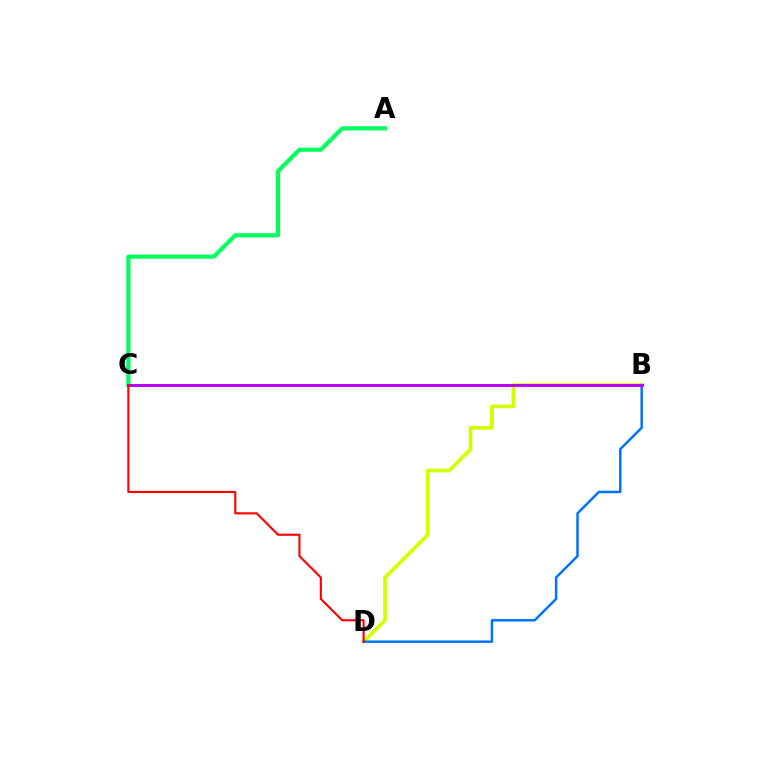{('B', 'D'): [{'color': '#d1ff00', 'line_style': 'solid', 'thickness': 2.67}, {'color': '#0074ff', 'line_style': 'solid', 'thickness': 1.79}], ('A', 'C'): [{'color': '#00ff5c', 'line_style': 'solid', 'thickness': 3.0}], ('B', 'C'): [{'color': '#b900ff', 'line_style': 'solid', 'thickness': 2.13}], ('C', 'D'): [{'color': '#ff0000', 'line_style': 'solid', 'thickness': 1.53}]}